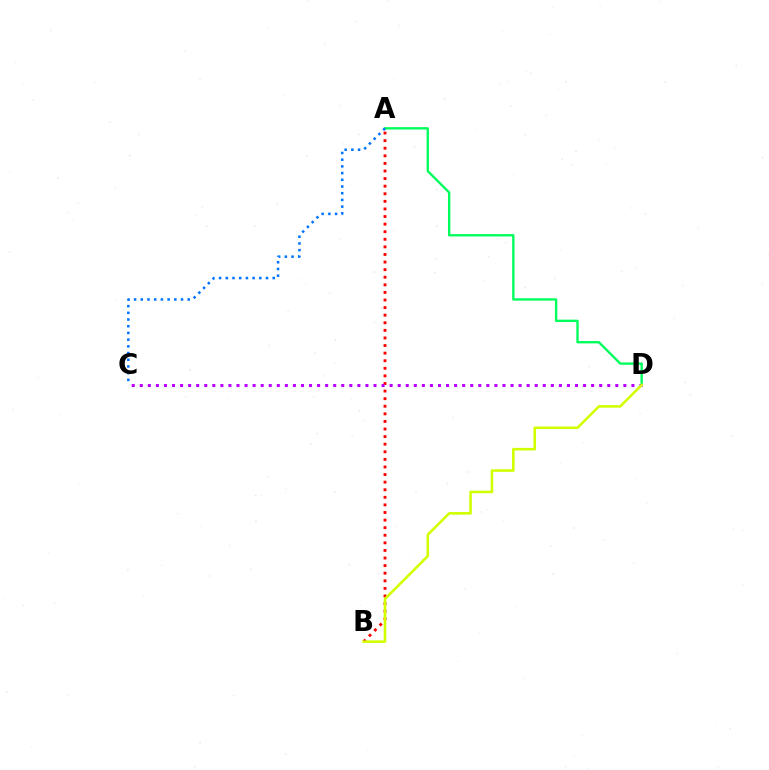{('A', 'D'): [{'color': '#00ff5c', 'line_style': 'solid', 'thickness': 1.7}], ('A', 'B'): [{'color': '#ff0000', 'line_style': 'dotted', 'thickness': 2.06}], ('A', 'C'): [{'color': '#0074ff', 'line_style': 'dotted', 'thickness': 1.82}], ('C', 'D'): [{'color': '#b900ff', 'line_style': 'dotted', 'thickness': 2.19}], ('B', 'D'): [{'color': '#d1ff00', 'line_style': 'solid', 'thickness': 1.85}]}